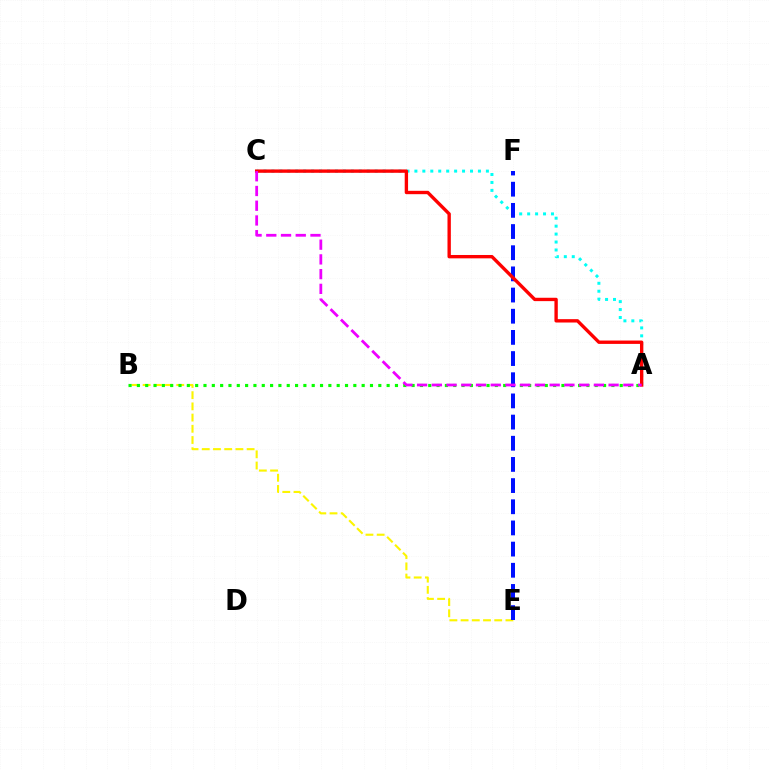{('B', 'E'): [{'color': '#fcf500', 'line_style': 'dashed', 'thickness': 1.52}], ('A', 'B'): [{'color': '#08ff00', 'line_style': 'dotted', 'thickness': 2.26}], ('A', 'C'): [{'color': '#00fff6', 'line_style': 'dotted', 'thickness': 2.16}, {'color': '#ff0000', 'line_style': 'solid', 'thickness': 2.42}, {'color': '#ee00ff', 'line_style': 'dashed', 'thickness': 2.0}], ('E', 'F'): [{'color': '#0010ff', 'line_style': 'dashed', 'thickness': 2.88}]}